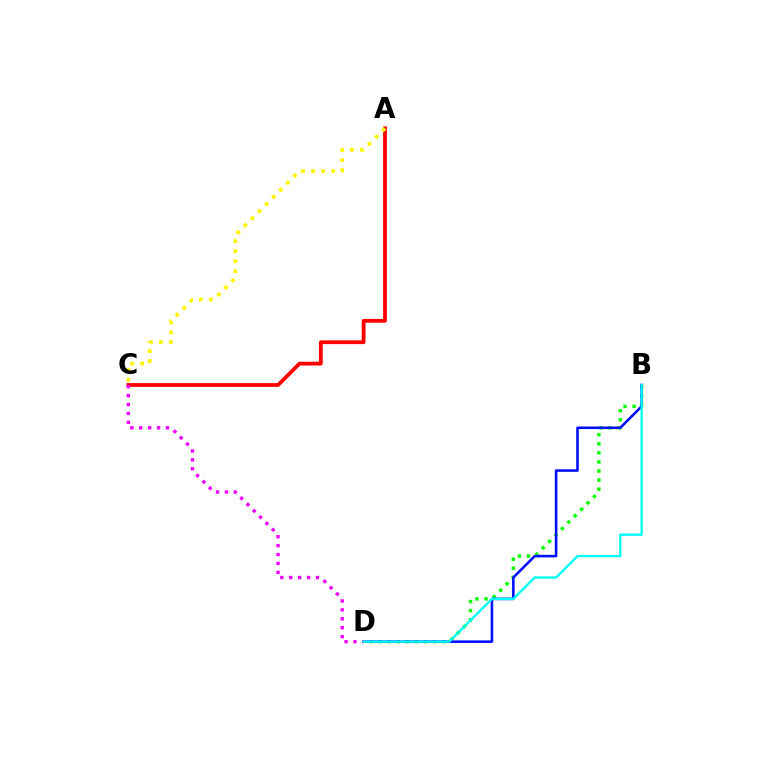{('A', 'C'): [{'color': '#ff0000', 'line_style': 'solid', 'thickness': 2.72}, {'color': '#fcf500', 'line_style': 'dotted', 'thickness': 2.72}], ('B', 'D'): [{'color': '#08ff00', 'line_style': 'dotted', 'thickness': 2.47}, {'color': '#0010ff', 'line_style': 'solid', 'thickness': 1.86}, {'color': '#00fff6', 'line_style': 'solid', 'thickness': 1.68}], ('C', 'D'): [{'color': '#ee00ff', 'line_style': 'dotted', 'thickness': 2.42}]}